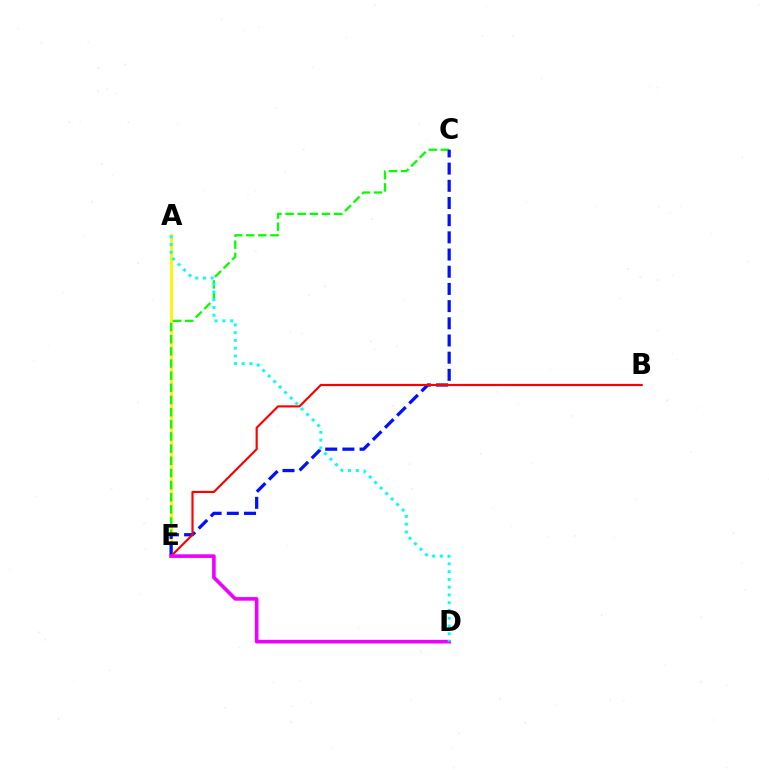{('A', 'E'): [{'color': '#fcf500', 'line_style': 'solid', 'thickness': 2.03}], ('C', 'E'): [{'color': '#08ff00', 'line_style': 'dashed', 'thickness': 1.65}, {'color': '#0010ff', 'line_style': 'dashed', 'thickness': 2.33}], ('B', 'E'): [{'color': '#ff0000', 'line_style': 'solid', 'thickness': 1.55}], ('D', 'E'): [{'color': '#ee00ff', 'line_style': 'solid', 'thickness': 2.61}], ('A', 'D'): [{'color': '#00fff6', 'line_style': 'dotted', 'thickness': 2.11}]}